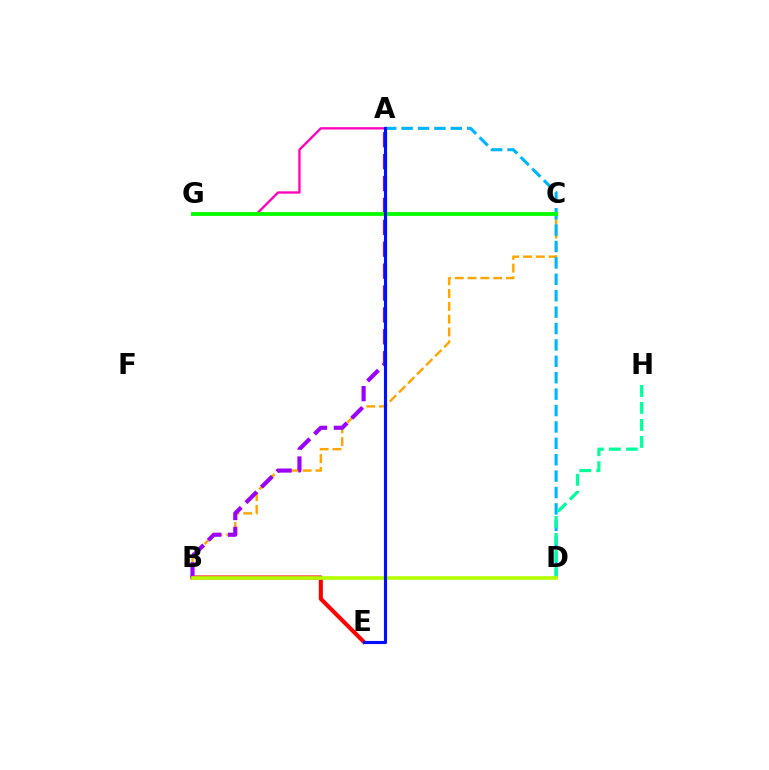{('B', 'E'): [{'color': '#ff0000', 'line_style': 'solid', 'thickness': 2.95}], ('B', 'C'): [{'color': '#ffa500', 'line_style': 'dashed', 'thickness': 1.74}], ('A', 'G'): [{'color': '#ff00bd', 'line_style': 'solid', 'thickness': 1.67}], ('A', 'B'): [{'color': '#9b00ff', 'line_style': 'dashed', 'thickness': 2.97}], ('A', 'D'): [{'color': '#00b5ff', 'line_style': 'dashed', 'thickness': 2.23}], ('D', 'H'): [{'color': '#00ff9d', 'line_style': 'dashed', 'thickness': 2.31}], ('C', 'G'): [{'color': '#08ff00', 'line_style': 'solid', 'thickness': 2.77}], ('B', 'D'): [{'color': '#b3ff00', 'line_style': 'solid', 'thickness': 2.63}], ('A', 'E'): [{'color': '#0010ff', 'line_style': 'solid', 'thickness': 2.25}]}